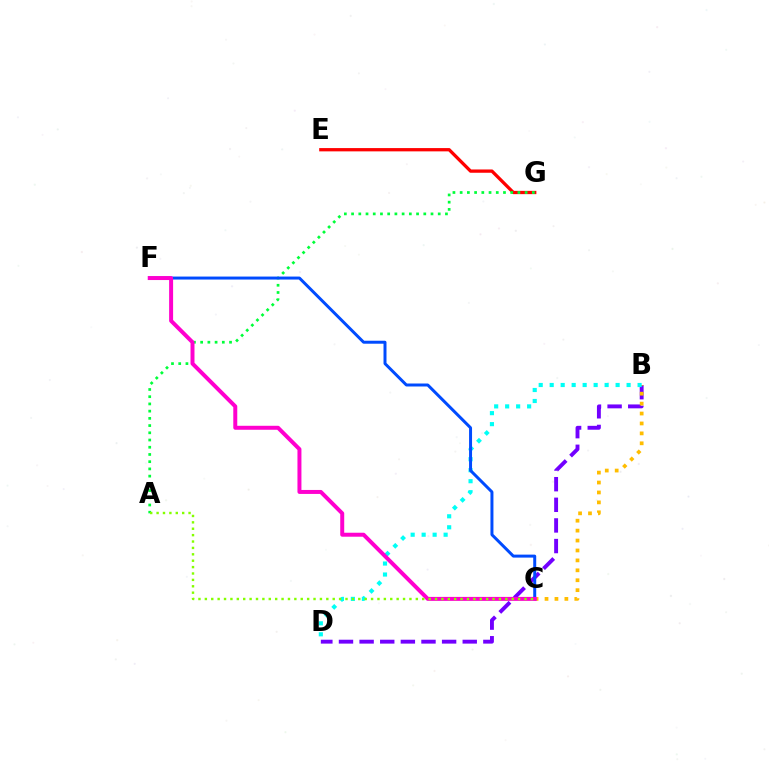{('B', 'D'): [{'color': '#7200ff', 'line_style': 'dashed', 'thickness': 2.8}, {'color': '#00fff6', 'line_style': 'dotted', 'thickness': 2.99}], ('B', 'C'): [{'color': '#ffbd00', 'line_style': 'dotted', 'thickness': 2.7}], ('E', 'G'): [{'color': '#ff0000', 'line_style': 'solid', 'thickness': 2.36}], ('A', 'G'): [{'color': '#00ff39', 'line_style': 'dotted', 'thickness': 1.96}], ('C', 'F'): [{'color': '#004bff', 'line_style': 'solid', 'thickness': 2.15}, {'color': '#ff00cf', 'line_style': 'solid', 'thickness': 2.86}], ('A', 'C'): [{'color': '#84ff00', 'line_style': 'dotted', 'thickness': 1.74}]}